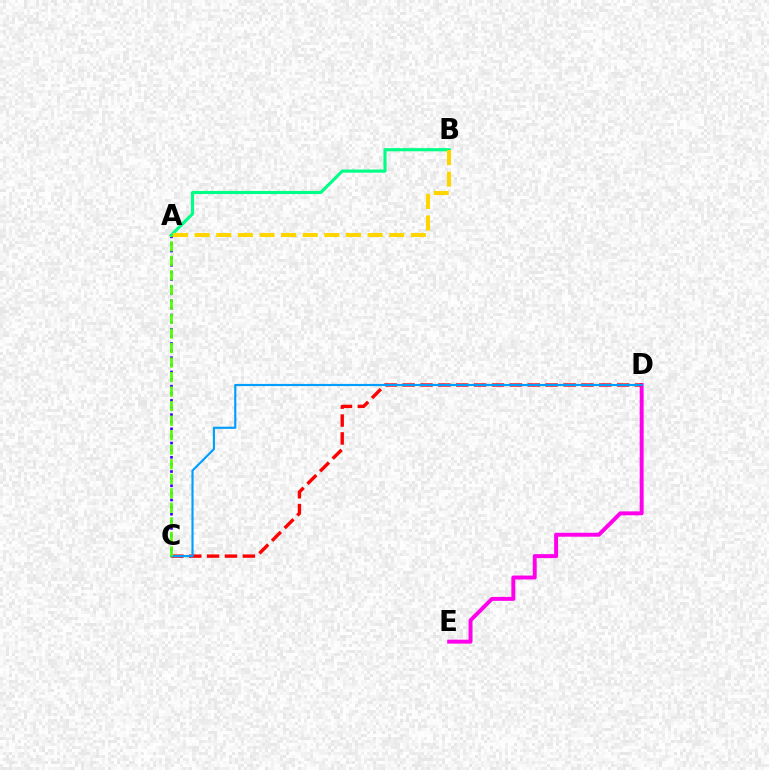{('D', 'E'): [{'color': '#ff00ed', 'line_style': 'solid', 'thickness': 2.83}], ('A', 'C'): [{'color': '#3700ff', 'line_style': 'dotted', 'thickness': 1.93}, {'color': '#4fff00', 'line_style': 'dashed', 'thickness': 1.97}], ('C', 'D'): [{'color': '#ff0000', 'line_style': 'dashed', 'thickness': 2.43}, {'color': '#009eff', 'line_style': 'solid', 'thickness': 1.55}], ('A', 'B'): [{'color': '#00ff86', 'line_style': 'solid', 'thickness': 2.25}, {'color': '#ffd500', 'line_style': 'dashed', 'thickness': 2.94}]}